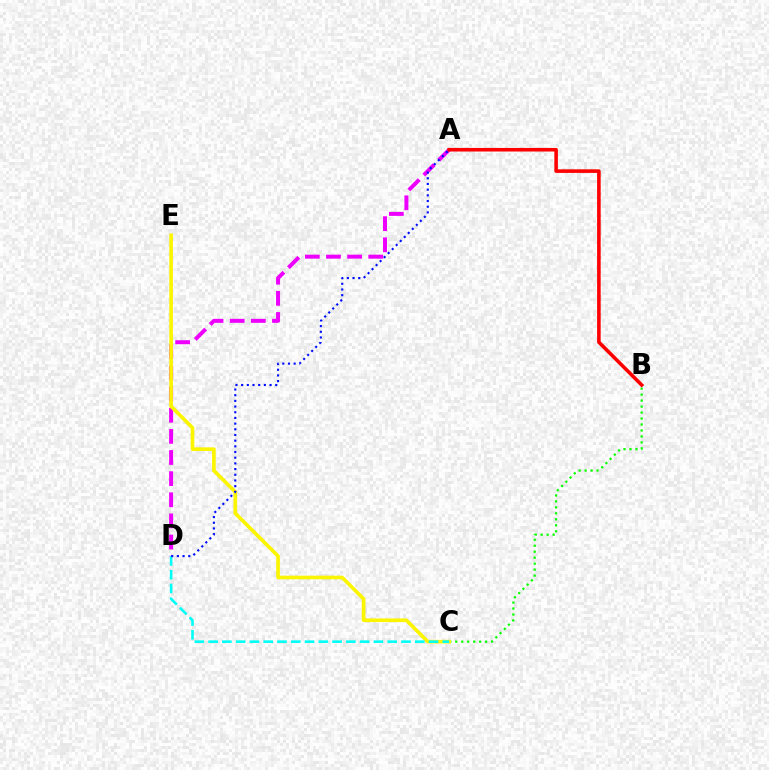{('A', 'D'): [{'color': '#ee00ff', 'line_style': 'dashed', 'thickness': 2.87}, {'color': '#0010ff', 'line_style': 'dotted', 'thickness': 1.54}], ('B', 'C'): [{'color': '#08ff00', 'line_style': 'dotted', 'thickness': 1.62}], ('C', 'E'): [{'color': '#fcf500', 'line_style': 'solid', 'thickness': 2.62}], ('C', 'D'): [{'color': '#00fff6', 'line_style': 'dashed', 'thickness': 1.87}], ('A', 'B'): [{'color': '#ff0000', 'line_style': 'solid', 'thickness': 2.58}]}